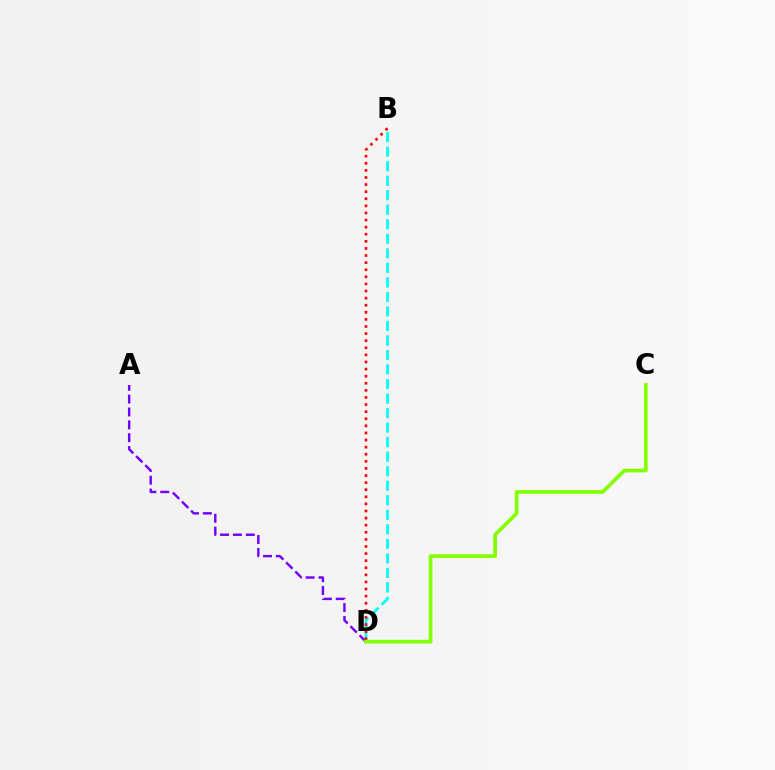{('B', 'D'): [{'color': '#00fff6', 'line_style': 'dashed', 'thickness': 1.97}, {'color': '#ff0000', 'line_style': 'dotted', 'thickness': 1.93}], ('A', 'D'): [{'color': '#7200ff', 'line_style': 'dashed', 'thickness': 1.75}], ('C', 'D'): [{'color': '#84ff00', 'line_style': 'solid', 'thickness': 2.68}]}